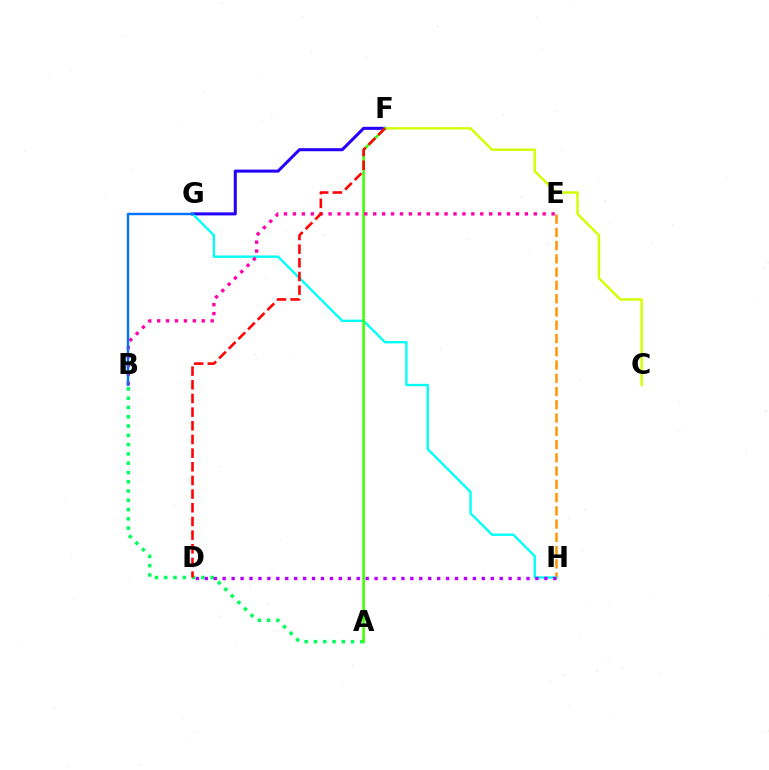{('F', 'G'): [{'color': '#2500ff', 'line_style': 'solid', 'thickness': 2.19}], ('A', 'B'): [{'color': '#00ff5c', 'line_style': 'dotted', 'thickness': 2.52}], ('E', 'H'): [{'color': '#ff9400', 'line_style': 'dashed', 'thickness': 1.8}], ('C', 'F'): [{'color': '#d1ff00', 'line_style': 'solid', 'thickness': 1.74}], ('G', 'H'): [{'color': '#00fff6', 'line_style': 'solid', 'thickness': 1.7}], ('D', 'H'): [{'color': '#b900ff', 'line_style': 'dotted', 'thickness': 2.43}], ('A', 'F'): [{'color': '#3dff00', 'line_style': 'solid', 'thickness': 1.82}], ('B', 'E'): [{'color': '#ff00ac', 'line_style': 'dotted', 'thickness': 2.42}], ('D', 'F'): [{'color': '#ff0000', 'line_style': 'dashed', 'thickness': 1.86}], ('B', 'G'): [{'color': '#0074ff', 'line_style': 'solid', 'thickness': 1.74}]}